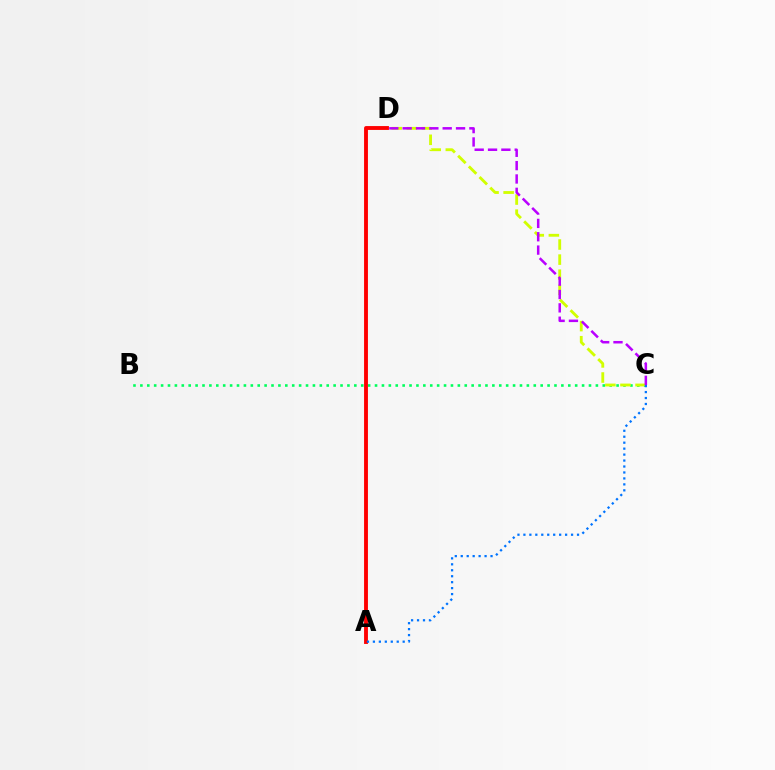{('B', 'C'): [{'color': '#00ff5c', 'line_style': 'dotted', 'thickness': 1.88}], ('C', 'D'): [{'color': '#d1ff00', 'line_style': 'dashed', 'thickness': 2.05}, {'color': '#b900ff', 'line_style': 'dashed', 'thickness': 1.81}], ('A', 'D'): [{'color': '#ff0000', 'line_style': 'solid', 'thickness': 2.79}], ('A', 'C'): [{'color': '#0074ff', 'line_style': 'dotted', 'thickness': 1.62}]}